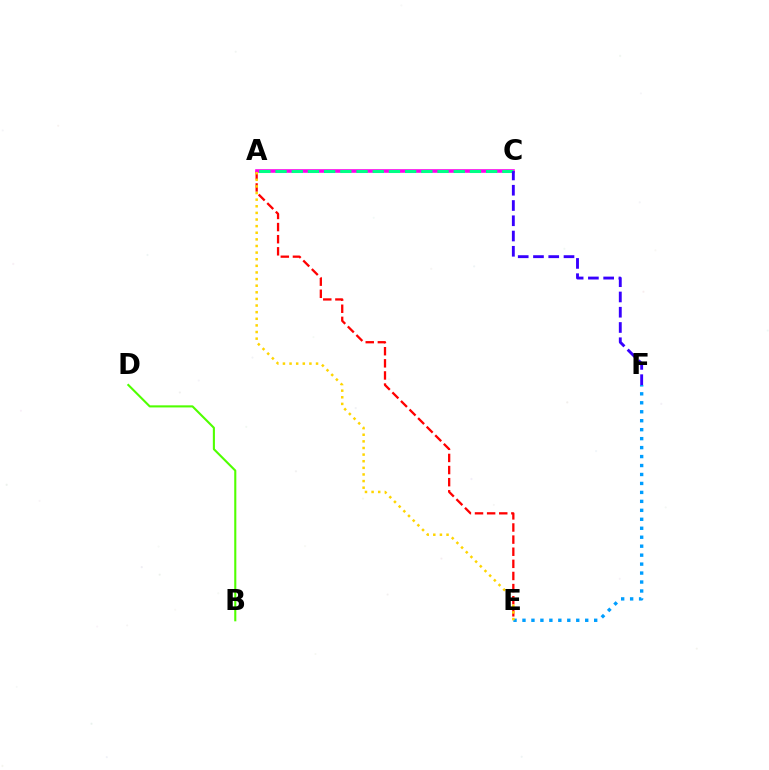{('A', 'E'): [{'color': '#ff0000', 'line_style': 'dashed', 'thickness': 1.65}, {'color': '#ffd500', 'line_style': 'dotted', 'thickness': 1.8}], ('A', 'C'): [{'color': '#ff00ed', 'line_style': 'solid', 'thickness': 2.59}, {'color': '#00ff86', 'line_style': 'dashed', 'thickness': 2.2}], ('B', 'D'): [{'color': '#4fff00', 'line_style': 'solid', 'thickness': 1.51}], ('E', 'F'): [{'color': '#009eff', 'line_style': 'dotted', 'thickness': 2.44}], ('C', 'F'): [{'color': '#3700ff', 'line_style': 'dashed', 'thickness': 2.07}]}